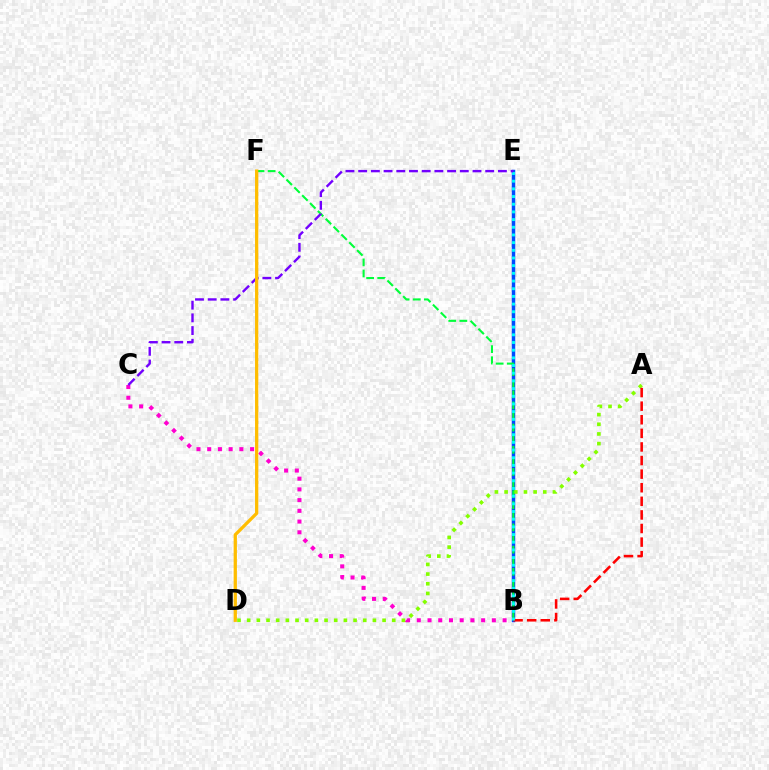{('B', 'E'): [{'color': '#004bff', 'line_style': 'solid', 'thickness': 2.51}, {'color': '#00fff6', 'line_style': 'dotted', 'thickness': 2.09}], ('B', 'C'): [{'color': '#ff00cf', 'line_style': 'dotted', 'thickness': 2.91}], ('A', 'D'): [{'color': '#84ff00', 'line_style': 'dotted', 'thickness': 2.63}], ('A', 'B'): [{'color': '#ff0000', 'line_style': 'dashed', 'thickness': 1.85}], ('B', 'F'): [{'color': '#00ff39', 'line_style': 'dashed', 'thickness': 1.51}], ('C', 'E'): [{'color': '#7200ff', 'line_style': 'dashed', 'thickness': 1.73}], ('D', 'F'): [{'color': '#ffbd00', 'line_style': 'solid', 'thickness': 2.35}]}